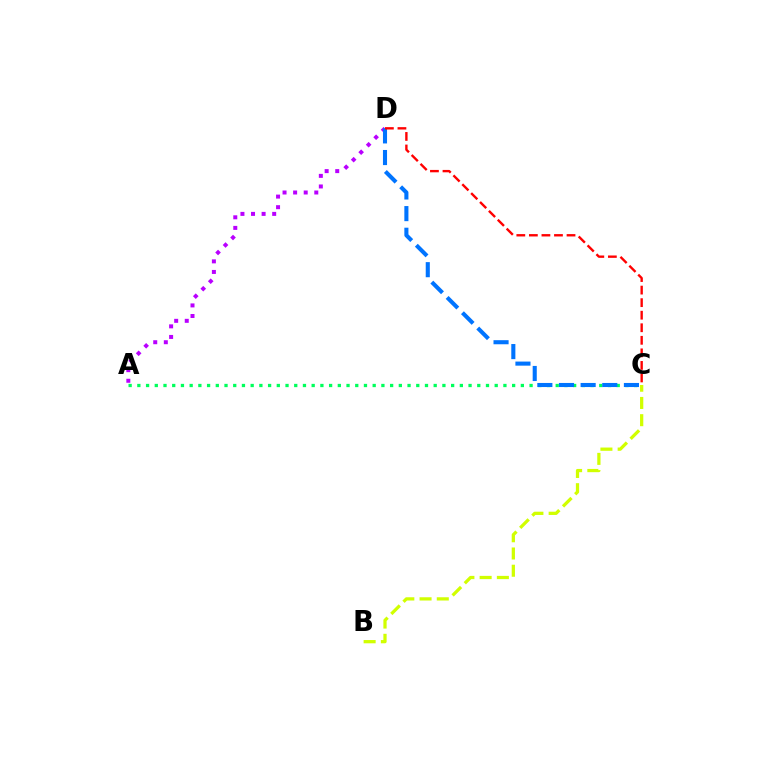{('A', 'C'): [{'color': '#00ff5c', 'line_style': 'dotted', 'thickness': 2.37}], ('A', 'D'): [{'color': '#b900ff', 'line_style': 'dotted', 'thickness': 2.88}], ('B', 'C'): [{'color': '#d1ff00', 'line_style': 'dashed', 'thickness': 2.34}], ('C', 'D'): [{'color': '#0074ff', 'line_style': 'dashed', 'thickness': 2.94}, {'color': '#ff0000', 'line_style': 'dashed', 'thickness': 1.71}]}